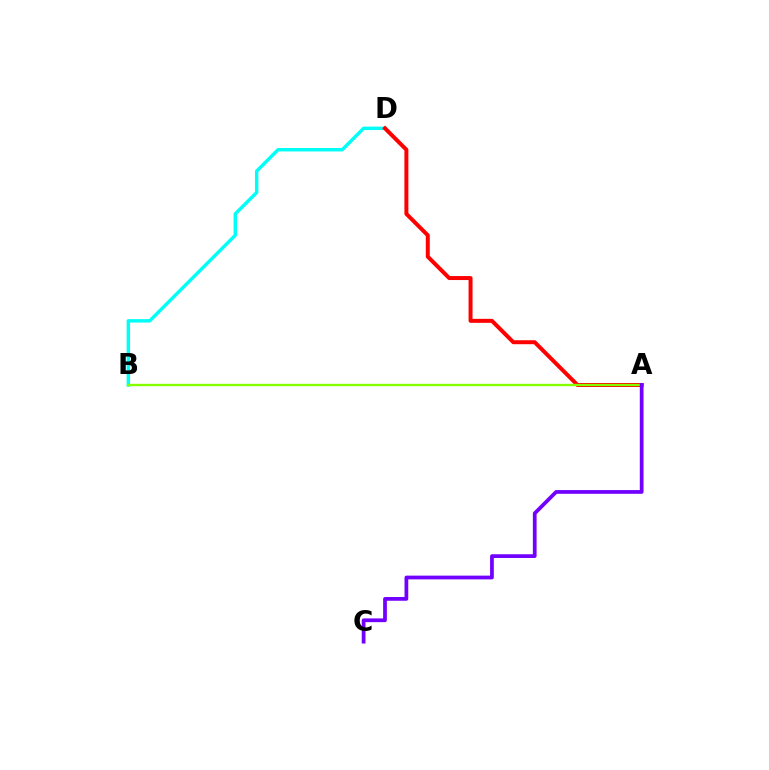{('B', 'D'): [{'color': '#00fff6', 'line_style': 'solid', 'thickness': 2.47}], ('A', 'D'): [{'color': '#ff0000', 'line_style': 'solid', 'thickness': 2.87}], ('A', 'B'): [{'color': '#84ff00', 'line_style': 'solid', 'thickness': 1.69}], ('A', 'C'): [{'color': '#7200ff', 'line_style': 'solid', 'thickness': 2.69}]}